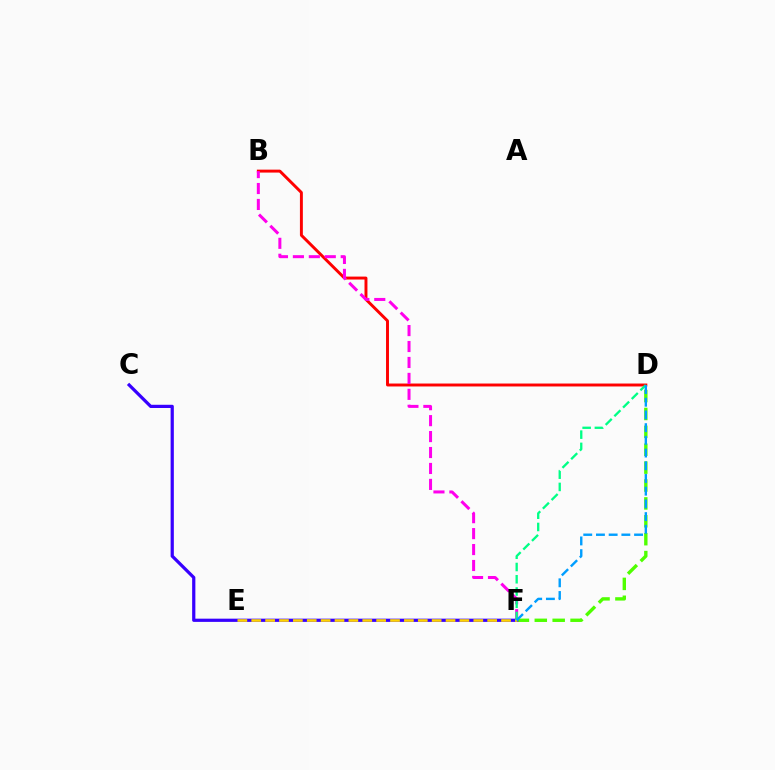{('B', 'D'): [{'color': '#ff0000', 'line_style': 'solid', 'thickness': 2.11}], ('D', 'F'): [{'color': '#4fff00', 'line_style': 'dashed', 'thickness': 2.43}, {'color': '#00ff86', 'line_style': 'dashed', 'thickness': 1.66}, {'color': '#009eff', 'line_style': 'dashed', 'thickness': 1.73}], ('B', 'F'): [{'color': '#ff00ed', 'line_style': 'dashed', 'thickness': 2.17}], ('C', 'F'): [{'color': '#3700ff', 'line_style': 'solid', 'thickness': 2.32}], ('E', 'F'): [{'color': '#ffd500', 'line_style': 'dashed', 'thickness': 1.89}]}